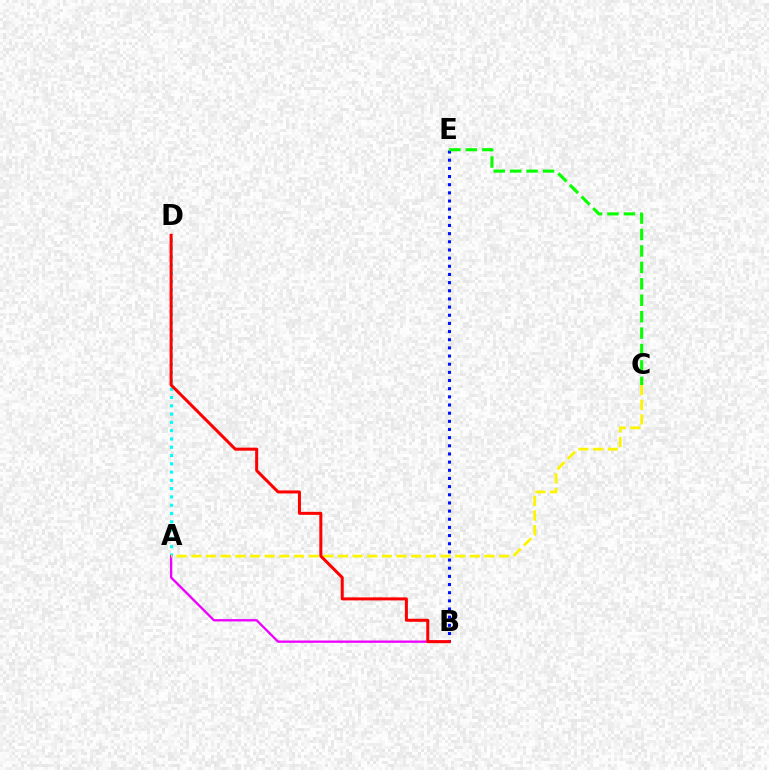{('A', 'D'): [{'color': '#00fff6', 'line_style': 'dotted', 'thickness': 2.25}], ('B', 'E'): [{'color': '#0010ff', 'line_style': 'dotted', 'thickness': 2.22}], ('A', 'B'): [{'color': '#ee00ff', 'line_style': 'solid', 'thickness': 1.67}], ('C', 'E'): [{'color': '#08ff00', 'line_style': 'dashed', 'thickness': 2.23}], ('A', 'C'): [{'color': '#fcf500', 'line_style': 'dashed', 'thickness': 1.99}], ('B', 'D'): [{'color': '#ff0000', 'line_style': 'solid', 'thickness': 2.17}]}